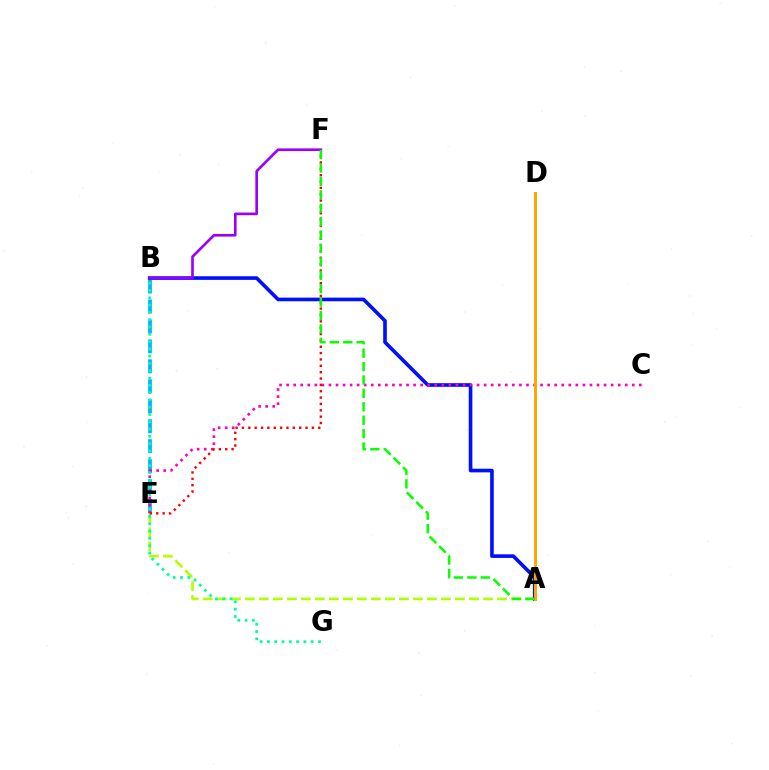{('A', 'E'): [{'color': '#b3ff00', 'line_style': 'dashed', 'thickness': 1.9}], ('B', 'E'): [{'color': '#00b5ff', 'line_style': 'dashed', 'thickness': 2.71}], ('A', 'B'): [{'color': '#0010ff', 'line_style': 'solid', 'thickness': 2.61}], ('B', 'F'): [{'color': '#9b00ff', 'line_style': 'solid', 'thickness': 1.92}], ('C', 'E'): [{'color': '#ff00bd', 'line_style': 'dotted', 'thickness': 1.92}], ('A', 'D'): [{'color': '#ffa500', 'line_style': 'solid', 'thickness': 2.13}], ('B', 'G'): [{'color': '#00ff9d', 'line_style': 'dotted', 'thickness': 1.98}], ('E', 'F'): [{'color': '#ff0000', 'line_style': 'dotted', 'thickness': 1.73}], ('A', 'F'): [{'color': '#08ff00', 'line_style': 'dashed', 'thickness': 1.82}]}